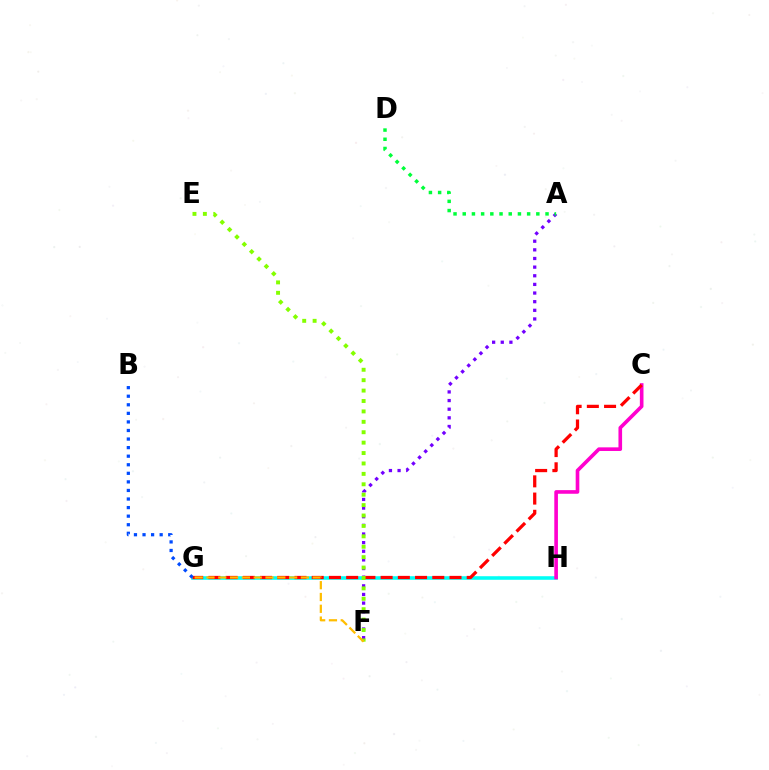{('A', 'F'): [{'color': '#7200ff', 'line_style': 'dotted', 'thickness': 2.35}], ('A', 'D'): [{'color': '#00ff39', 'line_style': 'dotted', 'thickness': 2.5}], ('G', 'H'): [{'color': '#00fff6', 'line_style': 'solid', 'thickness': 2.57}], ('C', 'H'): [{'color': '#ff00cf', 'line_style': 'solid', 'thickness': 2.62}], ('C', 'G'): [{'color': '#ff0000', 'line_style': 'dashed', 'thickness': 2.34}], ('B', 'G'): [{'color': '#004bff', 'line_style': 'dotted', 'thickness': 2.33}], ('E', 'F'): [{'color': '#84ff00', 'line_style': 'dotted', 'thickness': 2.83}], ('F', 'G'): [{'color': '#ffbd00', 'line_style': 'dashed', 'thickness': 1.6}]}